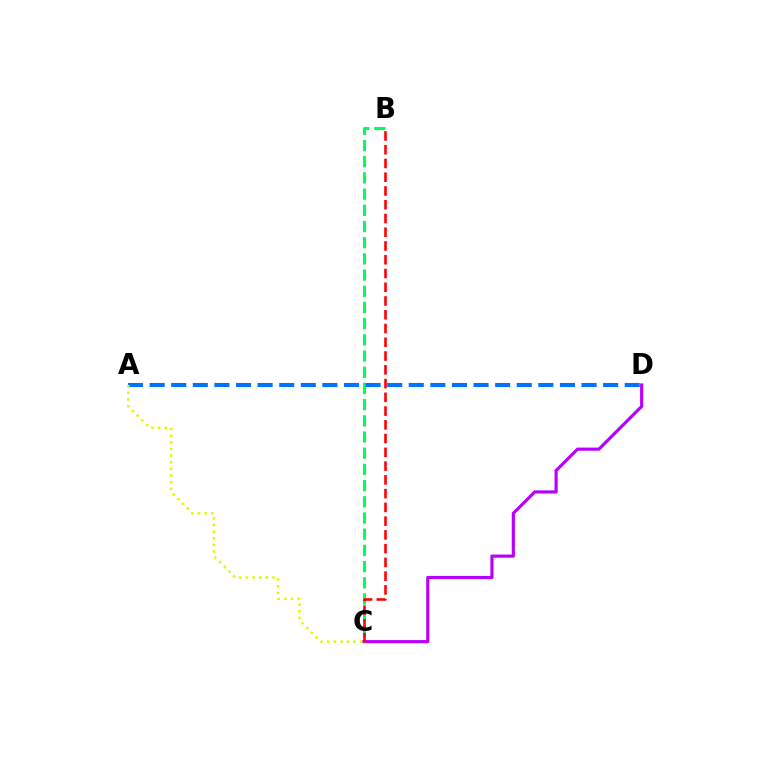{('C', 'D'): [{'color': '#b900ff', 'line_style': 'solid', 'thickness': 2.27}], ('B', 'C'): [{'color': '#00ff5c', 'line_style': 'dashed', 'thickness': 2.2}, {'color': '#ff0000', 'line_style': 'dashed', 'thickness': 1.87}], ('A', 'D'): [{'color': '#0074ff', 'line_style': 'dashed', 'thickness': 2.93}], ('A', 'C'): [{'color': '#d1ff00', 'line_style': 'dotted', 'thickness': 1.8}]}